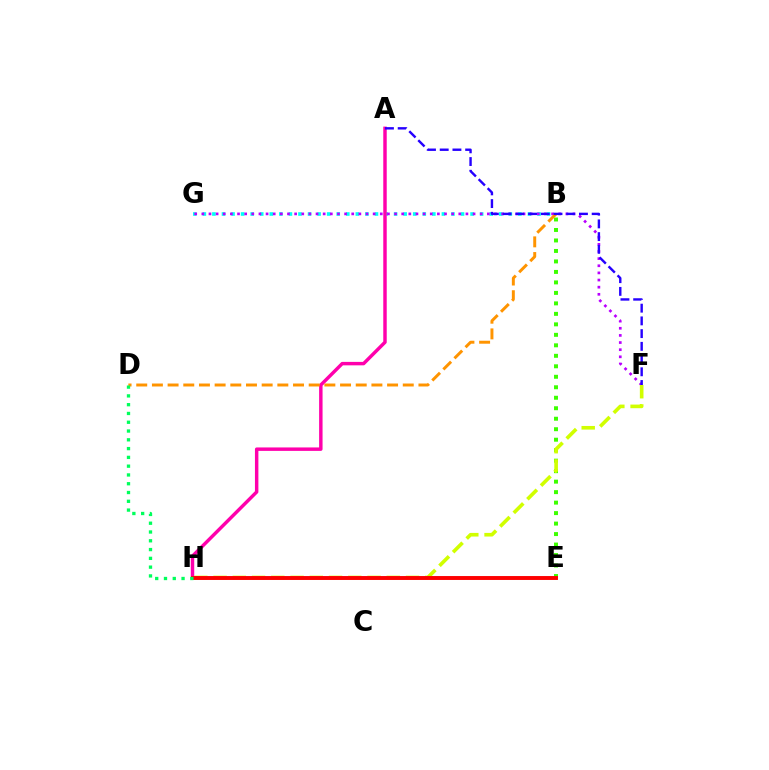{('B', 'G'): [{'color': '#00fff6', 'line_style': 'dotted', 'thickness': 2.6}], ('F', 'G'): [{'color': '#b900ff', 'line_style': 'dotted', 'thickness': 1.94}], ('A', 'H'): [{'color': '#ff00ac', 'line_style': 'solid', 'thickness': 2.48}], ('E', 'H'): [{'color': '#0074ff', 'line_style': 'solid', 'thickness': 1.7}, {'color': '#ff0000', 'line_style': 'solid', 'thickness': 2.81}], ('B', 'E'): [{'color': '#3dff00', 'line_style': 'dotted', 'thickness': 2.85}], ('B', 'D'): [{'color': '#ff9400', 'line_style': 'dashed', 'thickness': 2.13}], ('F', 'H'): [{'color': '#d1ff00', 'line_style': 'dashed', 'thickness': 2.61}], ('A', 'F'): [{'color': '#2500ff', 'line_style': 'dashed', 'thickness': 1.73}], ('D', 'H'): [{'color': '#00ff5c', 'line_style': 'dotted', 'thickness': 2.39}]}